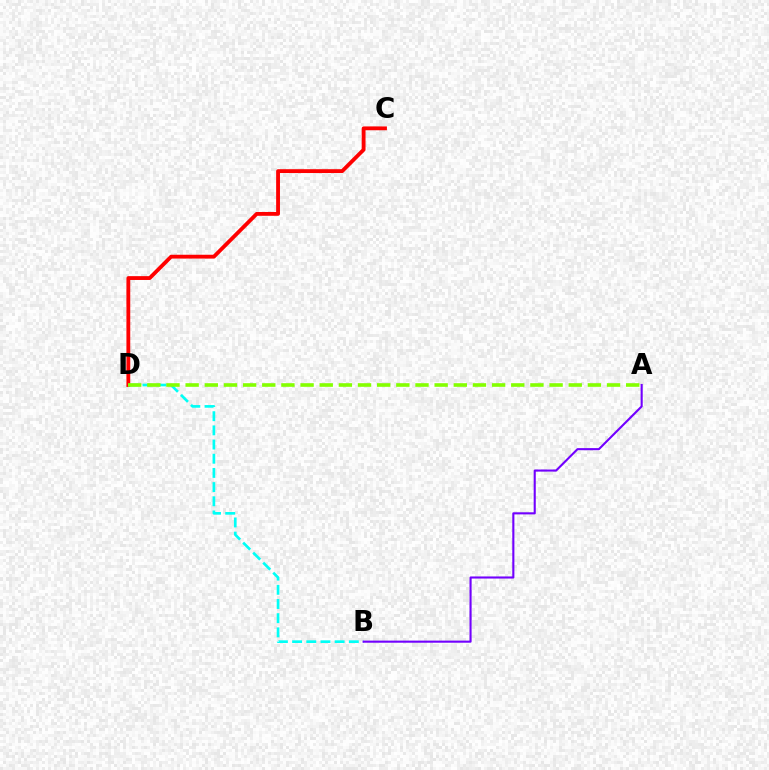{('C', 'D'): [{'color': '#ff0000', 'line_style': 'solid', 'thickness': 2.76}], ('B', 'D'): [{'color': '#00fff6', 'line_style': 'dashed', 'thickness': 1.93}], ('A', 'B'): [{'color': '#7200ff', 'line_style': 'solid', 'thickness': 1.51}], ('A', 'D'): [{'color': '#84ff00', 'line_style': 'dashed', 'thickness': 2.6}]}